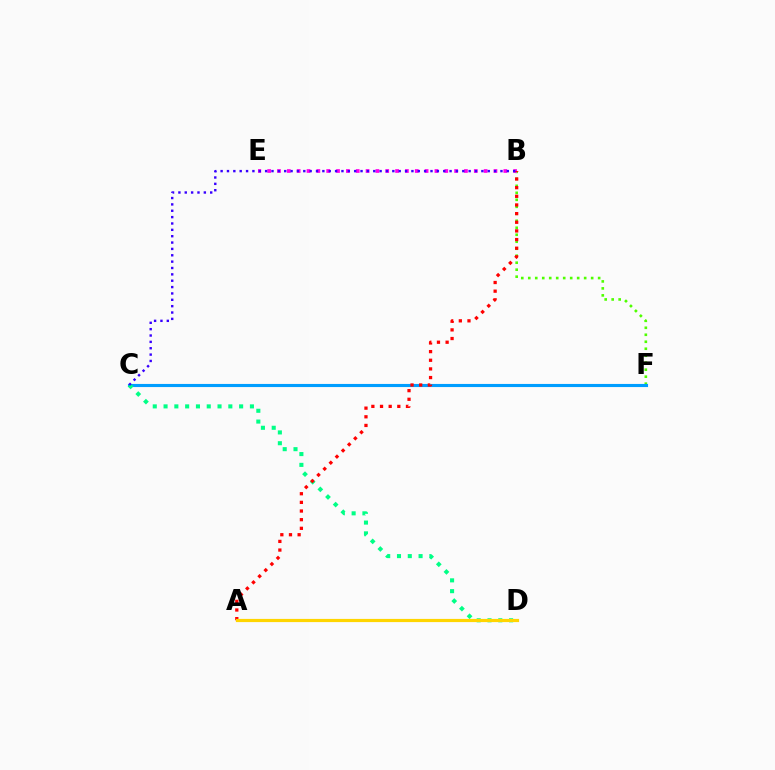{('B', 'F'): [{'color': '#4fff00', 'line_style': 'dotted', 'thickness': 1.9}], ('C', 'F'): [{'color': '#009eff', 'line_style': 'solid', 'thickness': 2.24}], ('B', 'E'): [{'color': '#ff00ed', 'line_style': 'dotted', 'thickness': 2.67}], ('C', 'D'): [{'color': '#00ff86', 'line_style': 'dotted', 'thickness': 2.93}], ('A', 'B'): [{'color': '#ff0000', 'line_style': 'dotted', 'thickness': 2.35}], ('A', 'D'): [{'color': '#ffd500', 'line_style': 'solid', 'thickness': 2.29}], ('B', 'C'): [{'color': '#3700ff', 'line_style': 'dotted', 'thickness': 1.73}]}